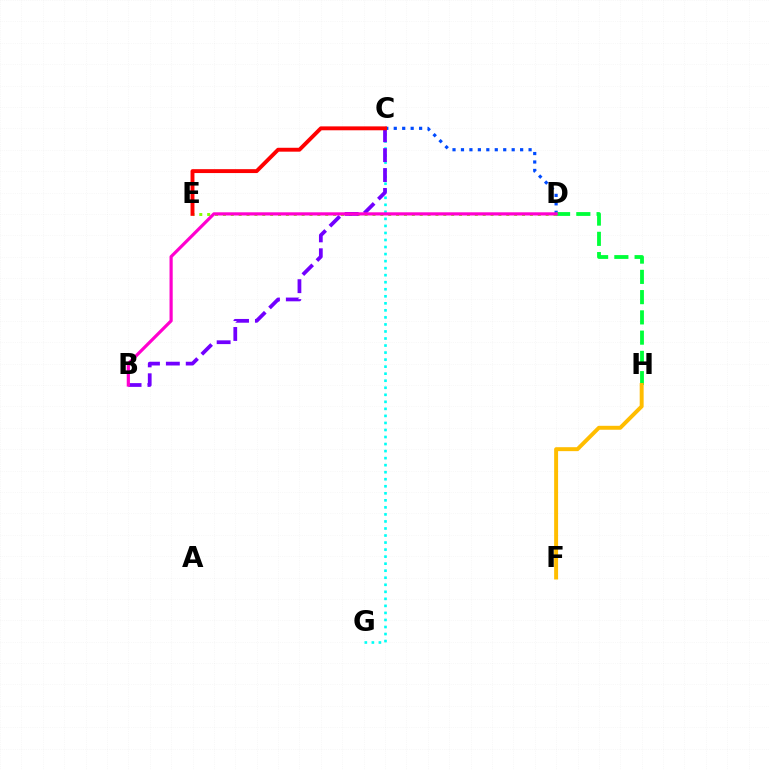{('C', 'D'): [{'color': '#004bff', 'line_style': 'dotted', 'thickness': 2.3}], ('C', 'G'): [{'color': '#00fff6', 'line_style': 'dotted', 'thickness': 1.91}], ('D', 'H'): [{'color': '#00ff39', 'line_style': 'dashed', 'thickness': 2.75}], ('D', 'E'): [{'color': '#84ff00', 'line_style': 'dotted', 'thickness': 2.14}], ('B', 'C'): [{'color': '#7200ff', 'line_style': 'dashed', 'thickness': 2.7}], ('F', 'H'): [{'color': '#ffbd00', 'line_style': 'solid', 'thickness': 2.84}], ('C', 'E'): [{'color': '#ff0000', 'line_style': 'solid', 'thickness': 2.81}], ('B', 'D'): [{'color': '#ff00cf', 'line_style': 'solid', 'thickness': 2.29}]}